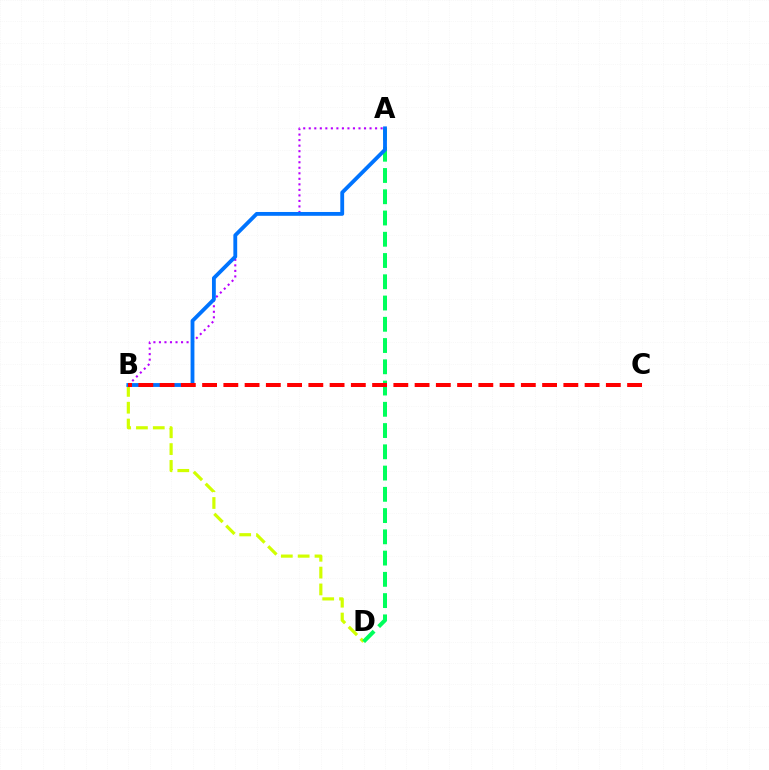{('A', 'B'): [{'color': '#b900ff', 'line_style': 'dotted', 'thickness': 1.5}, {'color': '#0074ff', 'line_style': 'solid', 'thickness': 2.76}], ('B', 'D'): [{'color': '#d1ff00', 'line_style': 'dashed', 'thickness': 2.29}], ('A', 'D'): [{'color': '#00ff5c', 'line_style': 'dashed', 'thickness': 2.89}], ('B', 'C'): [{'color': '#ff0000', 'line_style': 'dashed', 'thickness': 2.89}]}